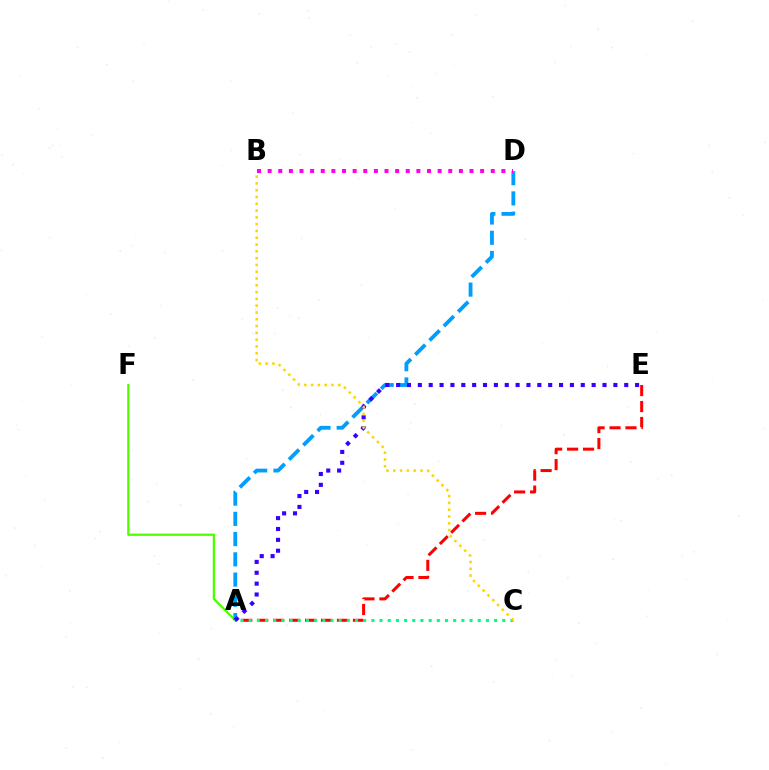{('A', 'F'): [{'color': '#4fff00', 'line_style': 'solid', 'thickness': 1.65}], ('A', 'E'): [{'color': '#ff0000', 'line_style': 'dashed', 'thickness': 2.17}, {'color': '#3700ff', 'line_style': 'dotted', 'thickness': 2.95}], ('A', 'D'): [{'color': '#009eff', 'line_style': 'dashed', 'thickness': 2.75}], ('A', 'C'): [{'color': '#00ff86', 'line_style': 'dotted', 'thickness': 2.22}], ('B', 'C'): [{'color': '#ffd500', 'line_style': 'dotted', 'thickness': 1.85}], ('B', 'D'): [{'color': '#ff00ed', 'line_style': 'dotted', 'thickness': 2.89}]}